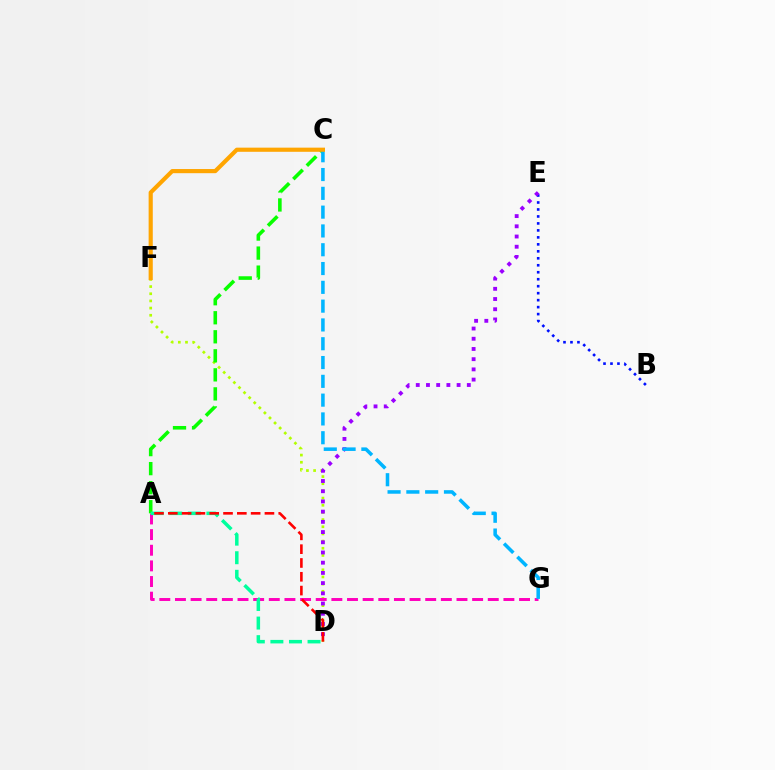{('D', 'F'): [{'color': '#b3ff00', 'line_style': 'dotted', 'thickness': 1.95}], ('A', 'G'): [{'color': '#ff00bd', 'line_style': 'dashed', 'thickness': 2.12}], ('A', 'C'): [{'color': '#08ff00', 'line_style': 'dashed', 'thickness': 2.59}], ('B', 'E'): [{'color': '#0010ff', 'line_style': 'dotted', 'thickness': 1.9}], ('D', 'E'): [{'color': '#9b00ff', 'line_style': 'dotted', 'thickness': 2.77}], ('C', 'G'): [{'color': '#00b5ff', 'line_style': 'dashed', 'thickness': 2.55}], ('A', 'D'): [{'color': '#00ff9d', 'line_style': 'dashed', 'thickness': 2.52}, {'color': '#ff0000', 'line_style': 'dashed', 'thickness': 1.88}], ('C', 'F'): [{'color': '#ffa500', 'line_style': 'solid', 'thickness': 2.99}]}